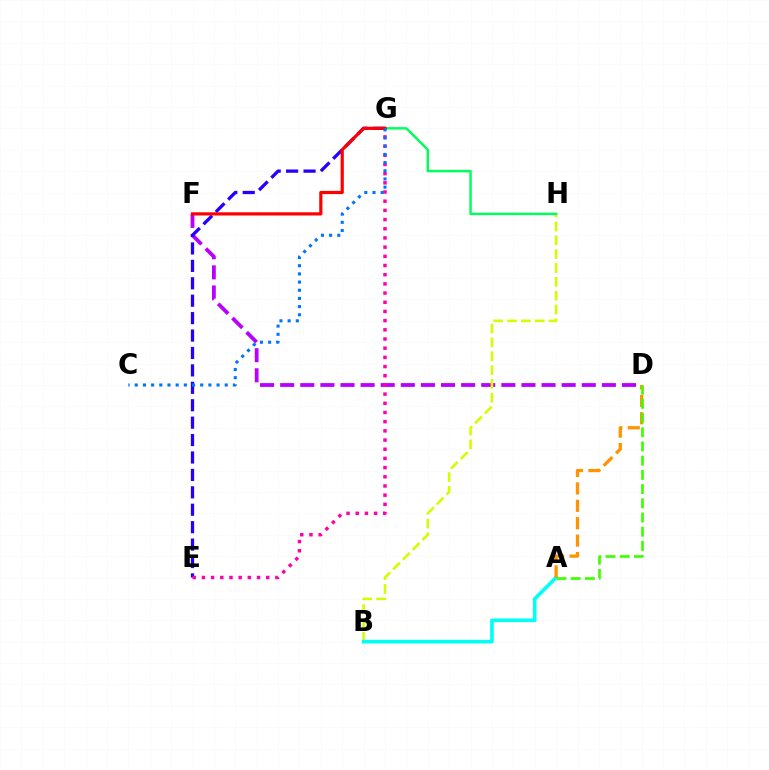{('D', 'F'): [{'color': '#b900ff', 'line_style': 'dashed', 'thickness': 2.73}], ('E', 'G'): [{'color': '#2500ff', 'line_style': 'dashed', 'thickness': 2.37}, {'color': '#ff00ac', 'line_style': 'dotted', 'thickness': 2.5}], ('B', 'H'): [{'color': '#d1ff00', 'line_style': 'dashed', 'thickness': 1.88}], ('G', 'H'): [{'color': '#00ff5c', 'line_style': 'solid', 'thickness': 1.77}], ('F', 'G'): [{'color': '#ff0000', 'line_style': 'solid', 'thickness': 2.3}], ('A', 'B'): [{'color': '#00fff6', 'line_style': 'solid', 'thickness': 2.61}], ('C', 'G'): [{'color': '#0074ff', 'line_style': 'dotted', 'thickness': 2.22}], ('A', 'D'): [{'color': '#ff9400', 'line_style': 'dashed', 'thickness': 2.36}, {'color': '#3dff00', 'line_style': 'dashed', 'thickness': 1.93}]}